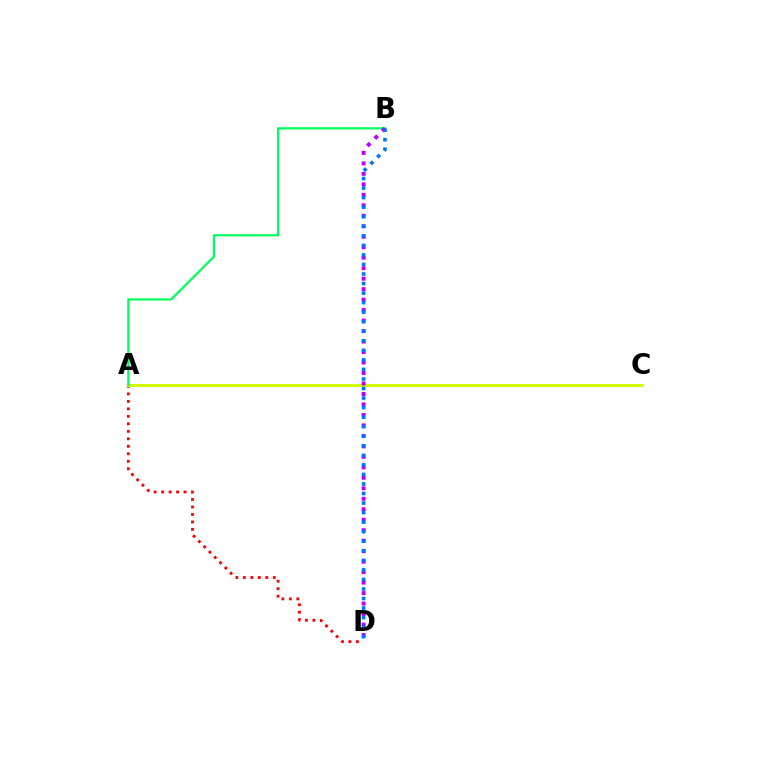{('A', 'D'): [{'color': '#ff0000', 'line_style': 'dotted', 'thickness': 2.03}], ('A', 'C'): [{'color': '#d1ff00', 'line_style': 'solid', 'thickness': 2.2}], ('A', 'B'): [{'color': '#00ff5c', 'line_style': 'solid', 'thickness': 1.61}], ('B', 'D'): [{'color': '#b900ff', 'line_style': 'dotted', 'thickness': 2.85}, {'color': '#0074ff', 'line_style': 'dotted', 'thickness': 2.59}]}